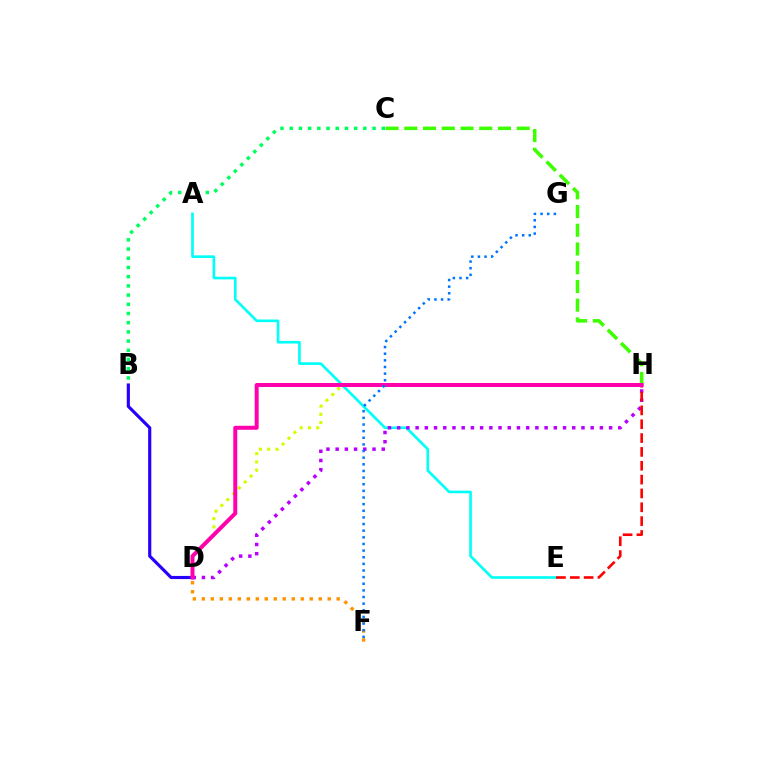{('A', 'E'): [{'color': '#00fff6', 'line_style': 'solid', 'thickness': 1.91}], ('D', 'H'): [{'color': '#b900ff', 'line_style': 'dotted', 'thickness': 2.5}, {'color': '#d1ff00', 'line_style': 'dotted', 'thickness': 2.25}, {'color': '#ff00ac', 'line_style': 'solid', 'thickness': 2.87}], ('C', 'H'): [{'color': '#3dff00', 'line_style': 'dashed', 'thickness': 2.54}], ('E', 'H'): [{'color': '#ff0000', 'line_style': 'dashed', 'thickness': 1.88}], ('B', 'D'): [{'color': '#2500ff', 'line_style': 'solid', 'thickness': 2.27}], ('B', 'C'): [{'color': '#00ff5c', 'line_style': 'dotted', 'thickness': 2.5}], ('D', 'F'): [{'color': '#ff9400', 'line_style': 'dotted', 'thickness': 2.44}], ('F', 'G'): [{'color': '#0074ff', 'line_style': 'dotted', 'thickness': 1.8}]}